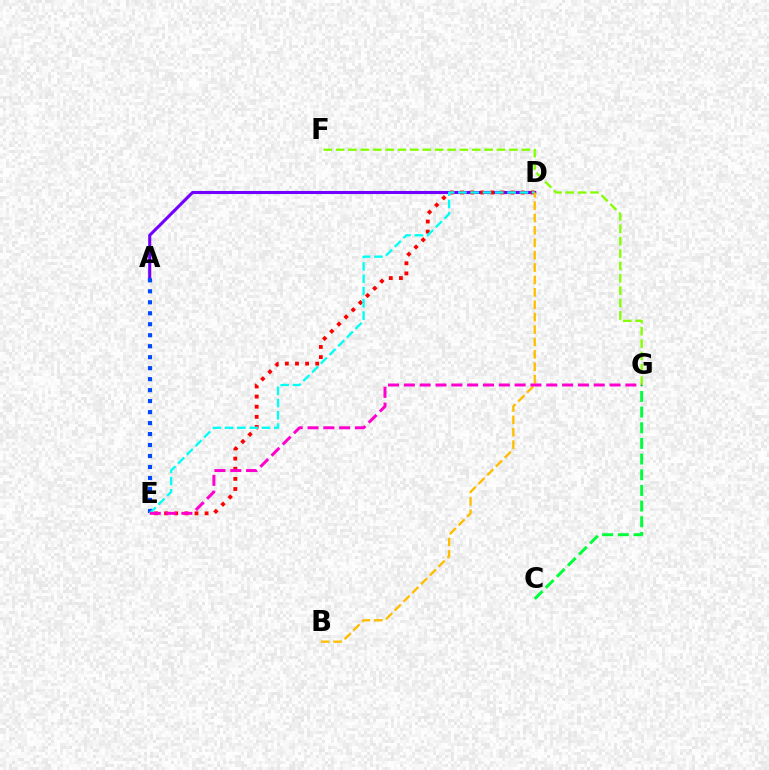{('C', 'G'): [{'color': '#00ff39', 'line_style': 'dashed', 'thickness': 2.13}], ('A', 'D'): [{'color': '#7200ff', 'line_style': 'solid', 'thickness': 2.22}], ('F', 'G'): [{'color': '#84ff00', 'line_style': 'dashed', 'thickness': 1.68}], ('D', 'E'): [{'color': '#ff0000', 'line_style': 'dotted', 'thickness': 2.75}, {'color': '#00fff6', 'line_style': 'dashed', 'thickness': 1.67}], ('A', 'E'): [{'color': '#004bff', 'line_style': 'dotted', 'thickness': 2.98}], ('B', 'D'): [{'color': '#ffbd00', 'line_style': 'dashed', 'thickness': 1.68}], ('E', 'G'): [{'color': '#ff00cf', 'line_style': 'dashed', 'thickness': 2.15}]}